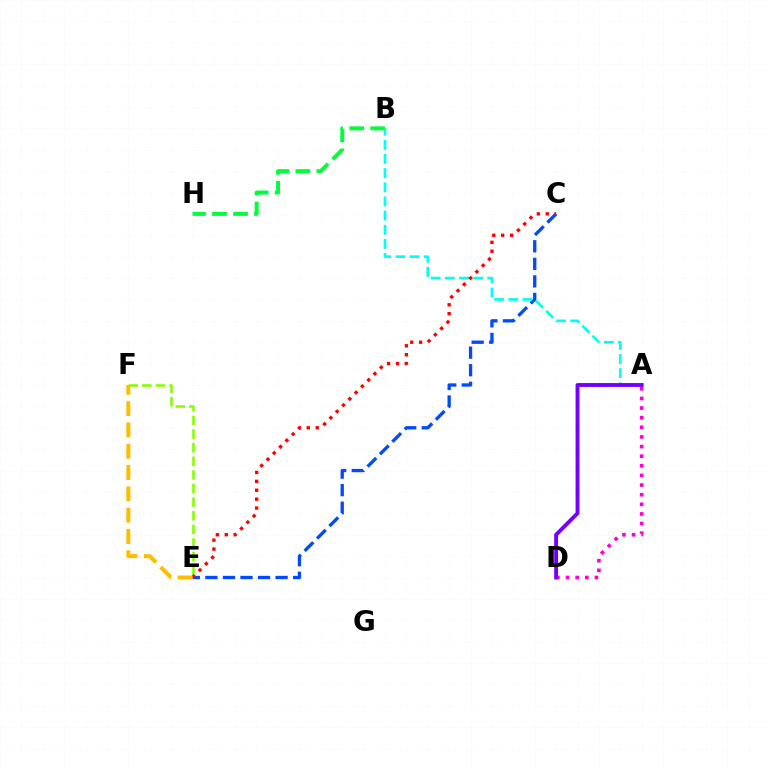{('E', 'F'): [{'color': '#84ff00', 'line_style': 'dashed', 'thickness': 1.85}, {'color': '#ffbd00', 'line_style': 'dashed', 'thickness': 2.89}], ('C', 'E'): [{'color': '#004bff', 'line_style': 'dashed', 'thickness': 2.39}, {'color': '#ff0000', 'line_style': 'dotted', 'thickness': 2.42}], ('A', 'B'): [{'color': '#00fff6', 'line_style': 'dashed', 'thickness': 1.92}], ('A', 'D'): [{'color': '#ff00cf', 'line_style': 'dotted', 'thickness': 2.62}, {'color': '#7200ff', 'line_style': 'solid', 'thickness': 2.79}], ('B', 'H'): [{'color': '#00ff39', 'line_style': 'dashed', 'thickness': 2.86}]}